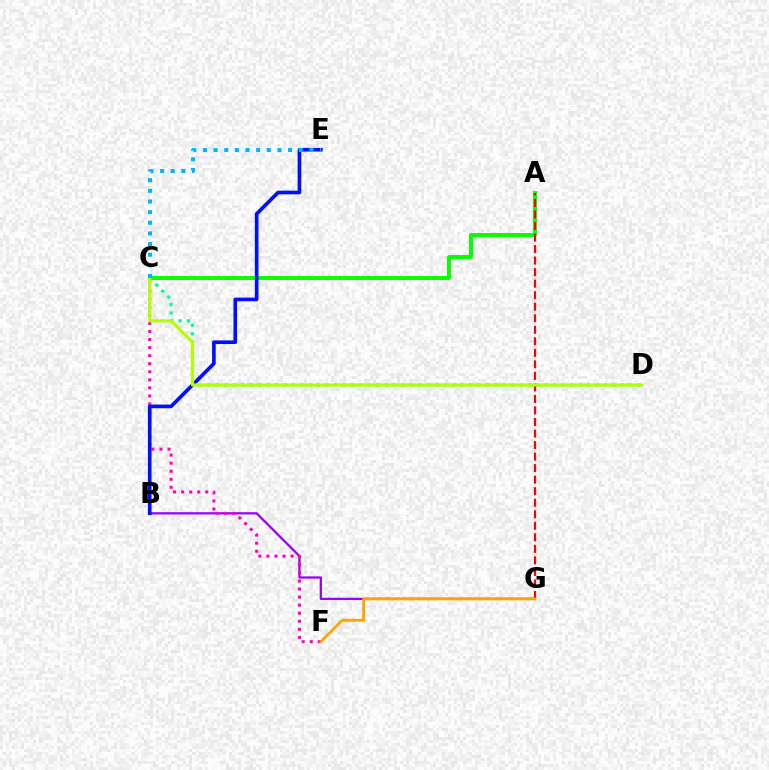{('C', 'D'): [{'color': '#00ff9d', 'line_style': 'dotted', 'thickness': 2.29}, {'color': '#b3ff00', 'line_style': 'solid', 'thickness': 2.25}], ('A', 'C'): [{'color': '#08ff00', 'line_style': 'solid', 'thickness': 2.84}], ('B', 'G'): [{'color': '#9b00ff', 'line_style': 'solid', 'thickness': 1.63}], ('C', 'F'): [{'color': '#ff00bd', 'line_style': 'dotted', 'thickness': 2.19}], ('A', 'G'): [{'color': '#ff0000', 'line_style': 'dashed', 'thickness': 1.57}], ('B', 'E'): [{'color': '#0010ff', 'line_style': 'solid', 'thickness': 2.63}], ('F', 'G'): [{'color': '#ffa500', 'line_style': 'solid', 'thickness': 2.03}], ('C', 'E'): [{'color': '#00b5ff', 'line_style': 'dotted', 'thickness': 2.89}]}